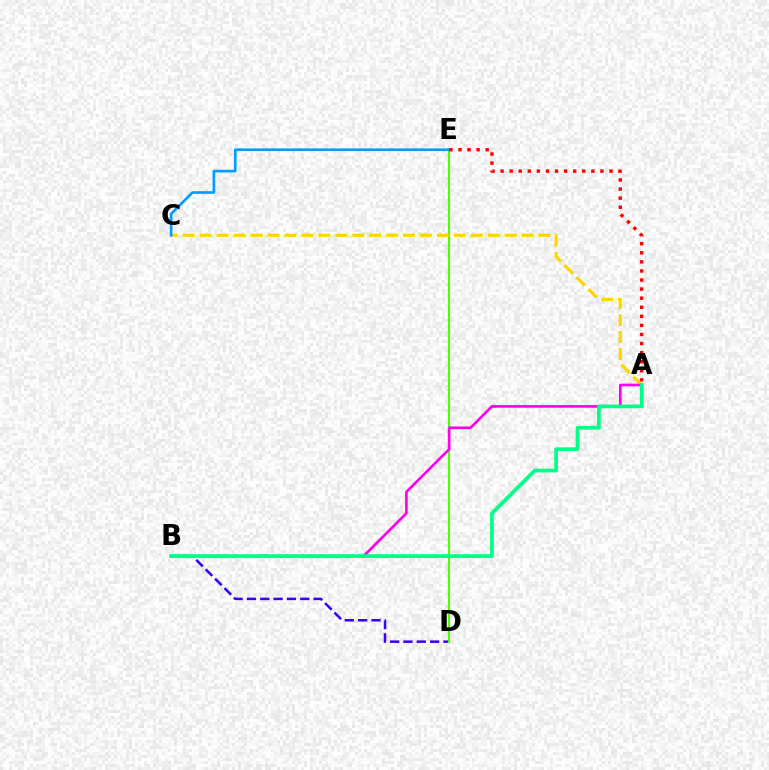{('B', 'D'): [{'color': '#3700ff', 'line_style': 'dashed', 'thickness': 1.81}], ('D', 'E'): [{'color': '#4fff00', 'line_style': 'solid', 'thickness': 1.55}], ('A', 'C'): [{'color': '#ffd500', 'line_style': 'dashed', 'thickness': 2.3}], ('C', 'E'): [{'color': '#009eff', 'line_style': 'solid', 'thickness': 1.92}], ('A', 'B'): [{'color': '#ff00ed', 'line_style': 'solid', 'thickness': 1.93}, {'color': '#00ff86', 'line_style': 'solid', 'thickness': 2.67}], ('A', 'E'): [{'color': '#ff0000', 'line_style': 'dotted', 'thickness': 2.47}]}